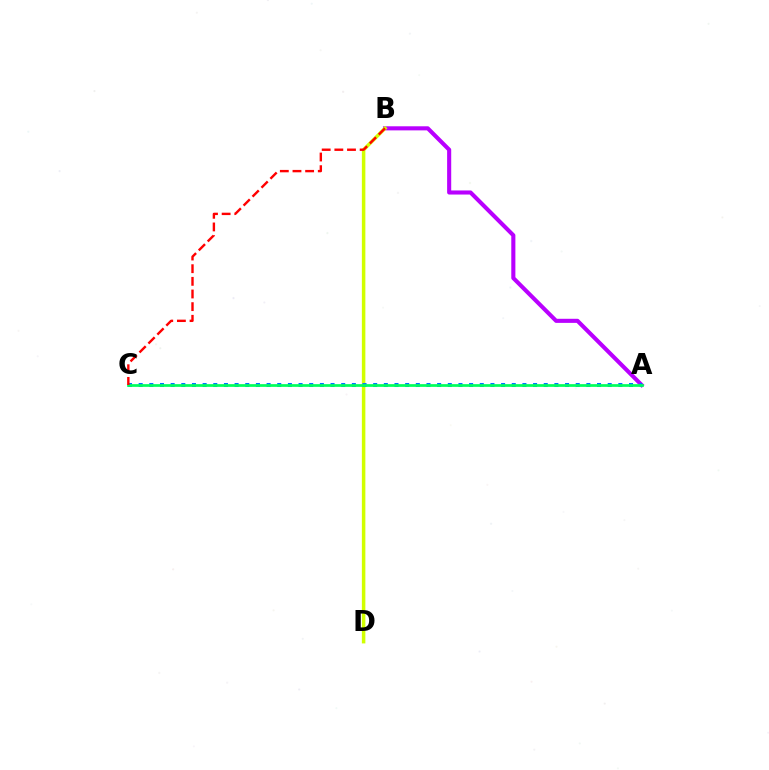{('A', 'B'): [{'color': '#b900ff', 'line_style': 'solid', 'thickness': 2.94}], ('B', 'D'): [{'color': '#d1ff00', 'line_style': 'solid', 'thickness': 2.52}], ('A', 'C'): [{'color': '#0074ff', 'line_style': 'dotted', 'thickness': 2.9}, {'color': '#00ff5c', 'line_style': 'solid', 'thickness': 1.96}], ('B', 'C'): [{'color': '#ff0000', 'line_style': 'dashed', 'thickness': 1.72}]}